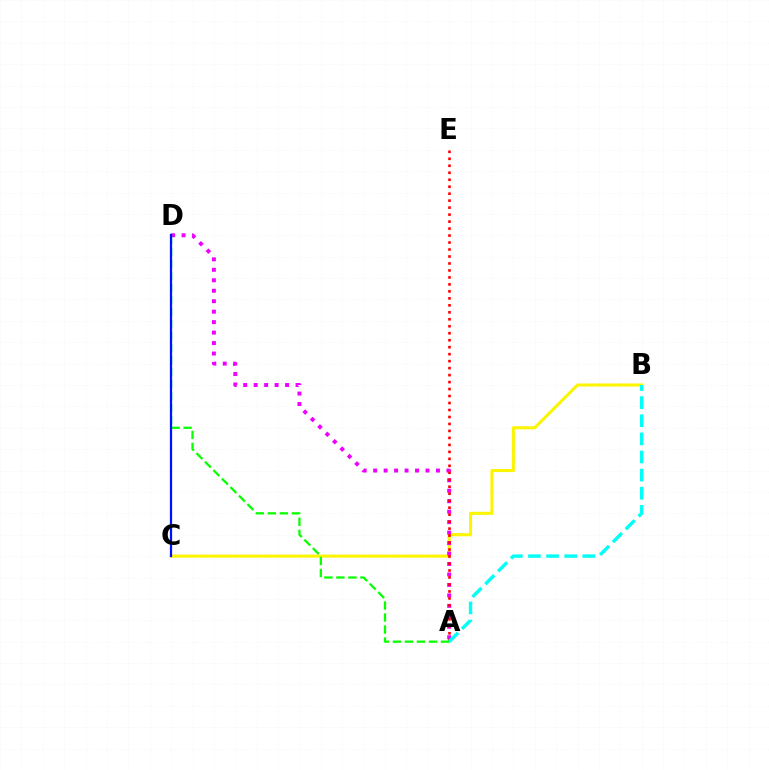{('B', 'C'): [{'color': '#fcf500', 'line_style': 'solid', 'thickness': 2.2}], ('A', 'D'): [{'color': '#ee00ff', 'line_style': 'dotted', 'thickness': 2.84}, {'color': '#08ff00', 'line_style': 'dashed', 'thickness': 1.63}], ('A', 'E'): [{'color': '#ff0000', 'line_style': 'dotted', 'thickness': 1.9}], ('A', 'B'): [{'color': '#00fff6', 'line_style': 'dashed', 'thickness': 2.46}], ('C', 'D'): [{'color': '#0010ff', 'line_style': 'solid', 'thickness': 1.61}]}